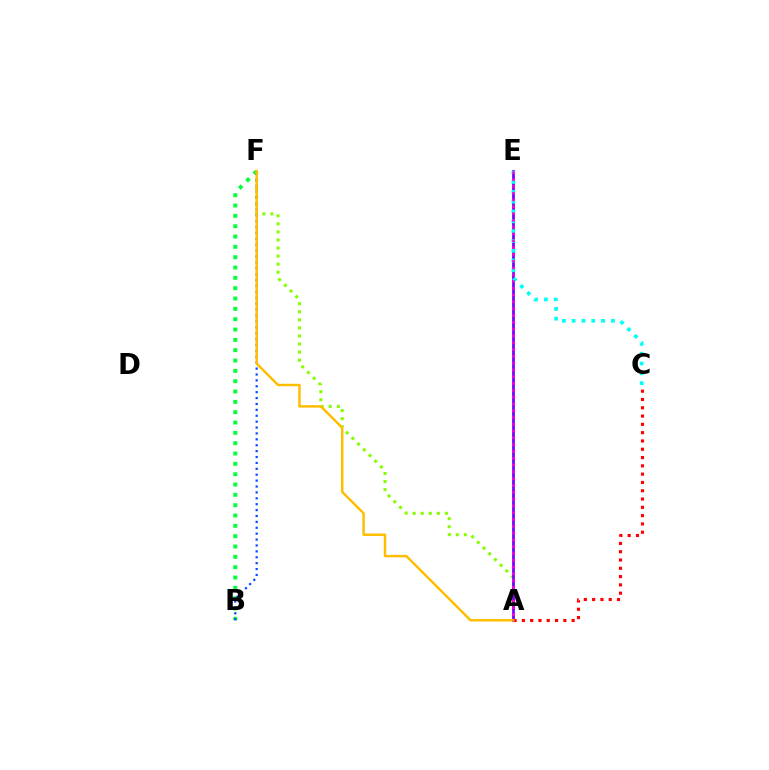{('A', 'F'): [{'color': '#84ff00', 'line_style': 'dotted', 'thickness': 2.19}, {'color': '#ffbd00', 'line_style': 'solid', 'thickness': 1.76}], ('A', 'E'): [{'color': '#7200ff', 'line_style': 'solid', 'thickness': 1.96}, {'color': '#ff00cf', 'line_style': 'dotted', 'thickness': 1.85}], ('B', 'F'): [{'color': '#00ff39', 'line_style': 'dotted', 'thickness': 2.81}, {'color': '#004bff', 'line_style': 'dotted', 'thickness': 1.6}], ('A', 'C'): [{'color': '#ff0000', 'line_style': 'dotted', 'thickness': 2.25}], ('C', 'E'): [{'color': '#00fff6', 'line_style': 'dotted', 'thickness': 2.67}]}